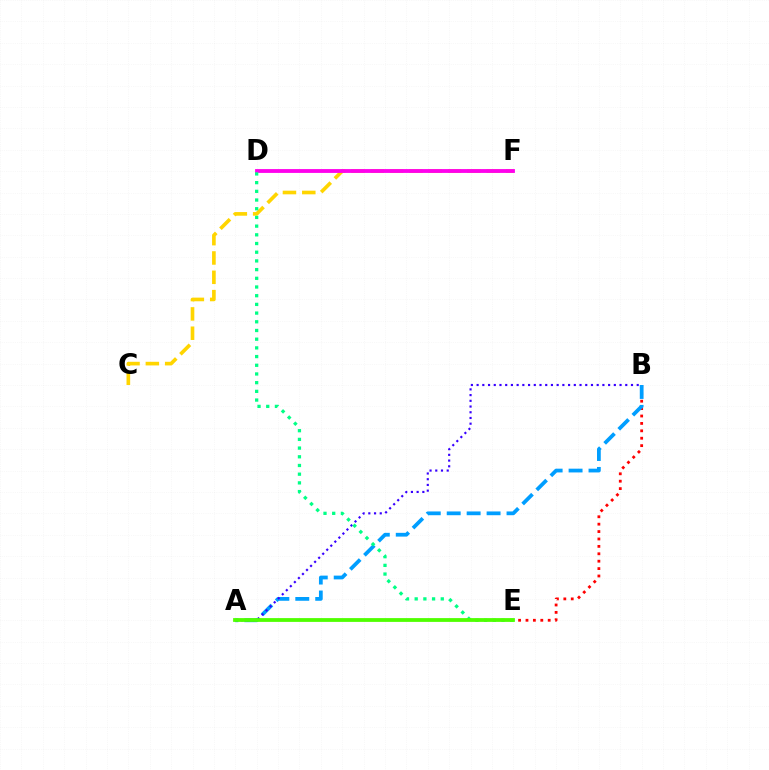{('C', 'F'): [{'color': '#ffd500', 'line_style': 'dashed', 'thickness': 2.63}], ('D', 'F'): [{'color': '#ff00ed', 'line_style': 'solid', 'thickness': 2.76}], ('B', 'E'): [{'color': '#ff0000', 'line_style': 'dotted', 'thickness': 2.01}], ('A', 'B'): [{'color': '#009eff', 'line_style': 'dashed', 'thickness': 2.71}, {'color': '#3700ff', 'line_style': 'dotted', 'thickness': 1.55}], ('D', 'E'): [{'color': '#00ff86', 'line_style': 'dotted', 'thickness': 2.36}], ('A', 'E'): [{'color': '#4fff00', 'line_style': 'solid', 'thickness': 2.73}]}